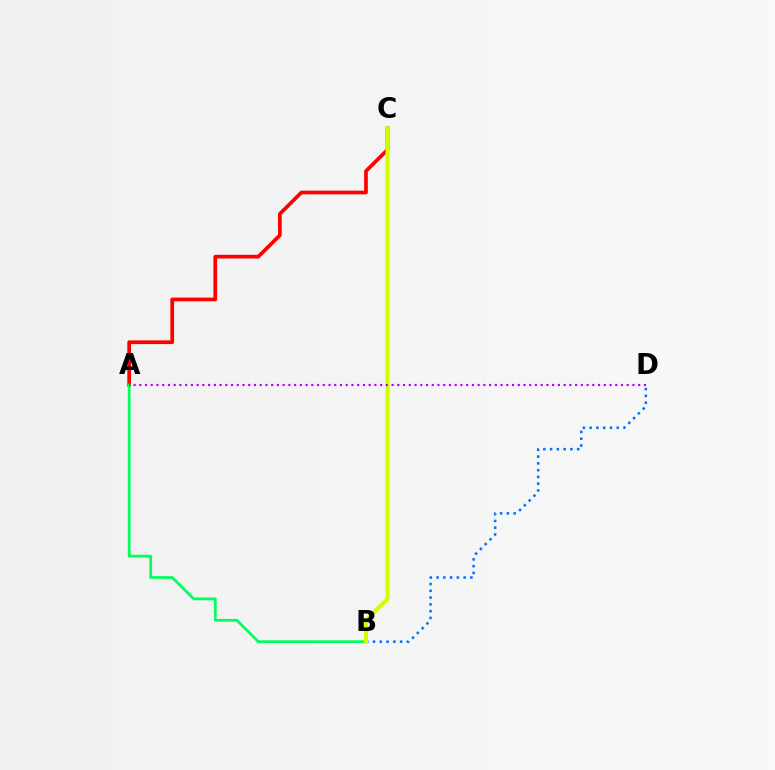{('B', 'D'): [{'color': '#0074ff', 'line_style': 'dotted', 'thickness': 1.84}], ('A', 'C'): [{'color': '#ff0000', 'line_style': 'solid', 'thickness': 2.67}], ('A', 'B'): [{'color': '#00ff5c', 'line_style': 'solid', 'thickness': 1.97}], ('B', 'C'): [{'color': '#d1ff00', 'line_style': 'solid', 'thickness': 2.93}], ('A', 'D'): [{'color': '#b900ff', 'line_style': 'dotted', 'thickness': 1.56}]}